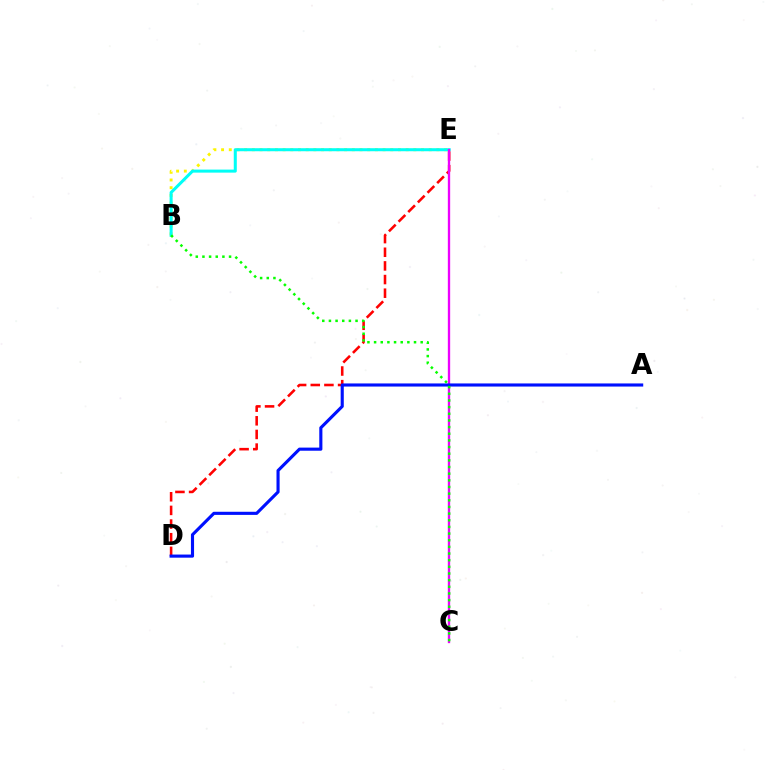{('B', 'E'): [{'color': '#fcf500', 'line_style': 'dotted', 'thickness': 2.09}, {'color': '#00fff6', 'line_style': 'solid', 'thickness': 2.19}], ('D', 'E'): [{'color': '#ff0000', 'line_style': 'dashed', 'thickness': 1.85}], ('C', 'E'): [{'color': '#ee00ff', 'line_style': 'solid', 'thickness': 1.68}], ('A', 'D'): [{'color': '#0010ff', 'line_style': 'solid', 'thickness': 2.25}], ('B', 'C'): [{'color': '#08ff00', 'line_style': 'dotted', 'thickness': 1.81}]}